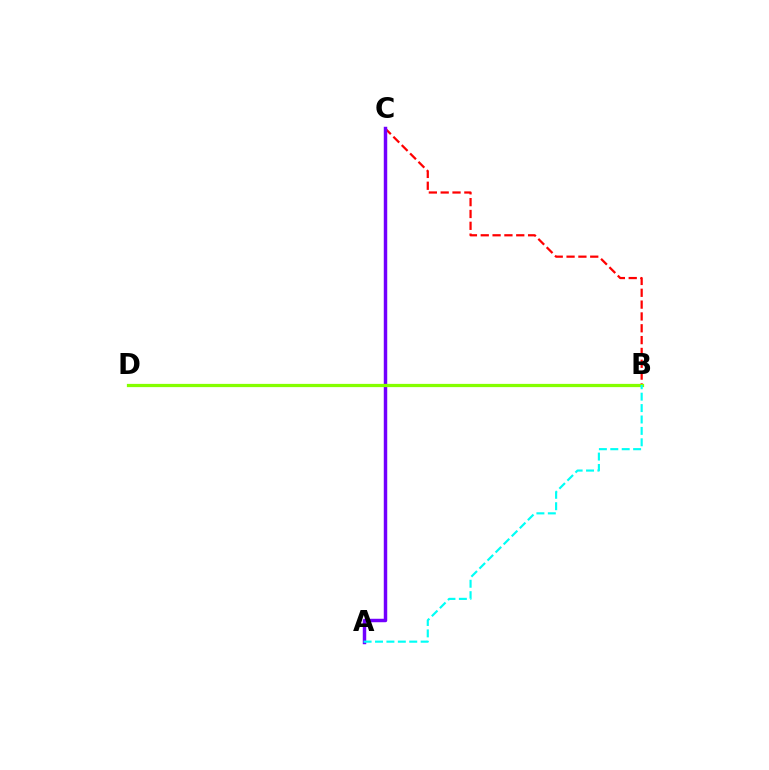{('B', 'C'): [{'color': '#ff0000', 'line_style': 'dashed', 'thickness': 1.61}], ('A', 'C'): [{'color': '#7200ff', 'line_style': 'solid', 'thickness': 2.49}], ('B', 'D'): [{'color': '#84ff00', 'line_style': 'solid', 'thickness': 2.33}], ('A', 'B'): [{'color': '#00fff6', 'line_style': 'dashed', 'thickness': 1.55}]}